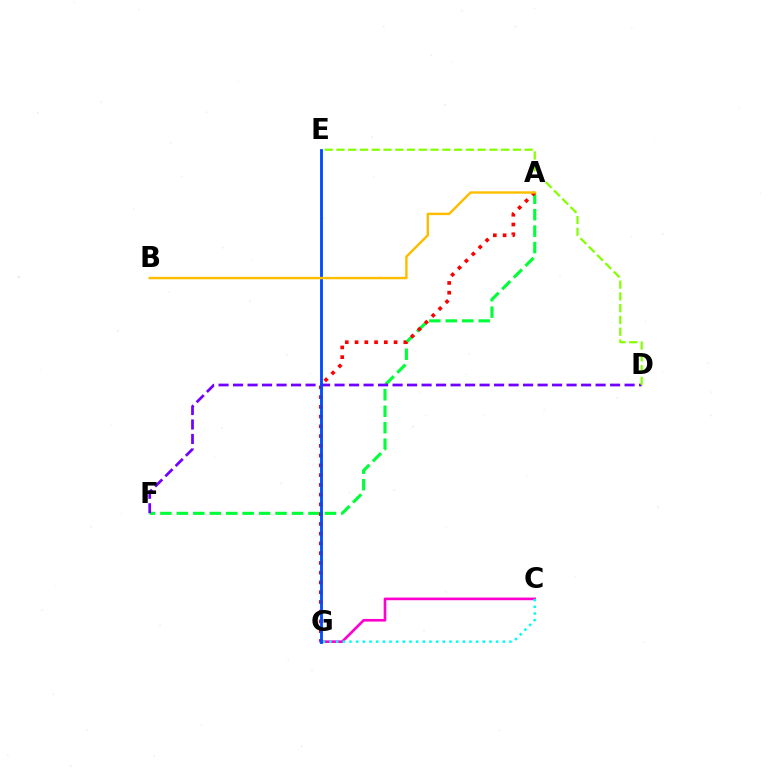{('A', 'F'): [{'color': '#00ff39', 'line_style': 'dashed', 'thickness': 2.24}], ('A', 'G'): [{'color': '#ff0000', 'line_style': 'dotted', 'thickness': 2.65}], ('D', 'F'): [{'color': '#7200ff', 'line_style': 'dashed', 'thickness': 1.97}], ('C', 'G'): [{'color': '#ff00cf', 'line_style': 'solid', 'thickness': 1.91}, {'color': '#00fff6', 'line_style': 'dotted', 'thickness': 1.81}], ('D', 'E'): [{'color': '#84ff00', 'line_style': 'dashed', 'thickness': 1.6}], ('E', 'G'): [{'color': '#004bff', 'line_style': 'solid', 'thickness': 2.05}], ('A', 'B'): [{'color': '#ffbd00', 'line_style': 'solid', 'thickness': 1.74}]}